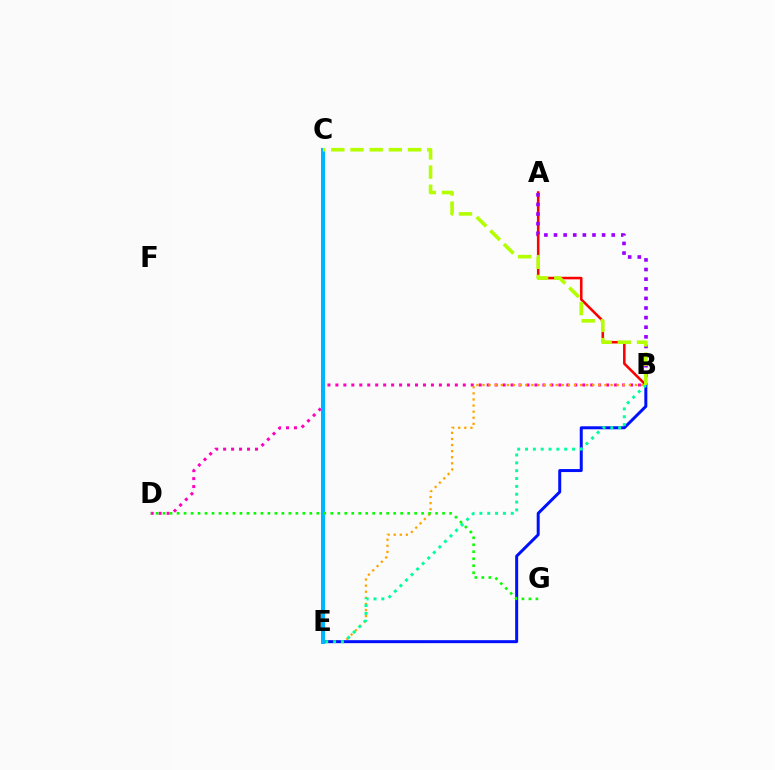{('A', 'B'): [{'color': '#ff0000', 'line_style': 'solid', 'thickness': 1.84}, {'color': '#9b00ff', 'line_style': 'dotted', 'thickness': 2.61}], ('B', 'D'): [{'color': '#ff00bd', 'line_style': 'dotted', 'thickness': 2.16}], ('B', 'E'): [{'color': '#ffa500', 'line_style': 'dotted', 'thickness': 1.66}, {'color': '#0010ff', 'line_style': 'solid', 'thickness': 2.15}, {'color': '#00ff9d', 'line_style': 'dotted', 'thickness': 2.13}], ('C', 'E'): [{'color': '#00b5ff', 'line_style': 'solid', 'thickness': 2.89}], ('D', 'G'): [{'color': '#08ff00', 'line_style': 'dotted', 'thickness': 1.9}], ('B', 'C'): [{'color': '#b3ff00', 'line_style': 'dashed', 'thickness': 2.61}]}